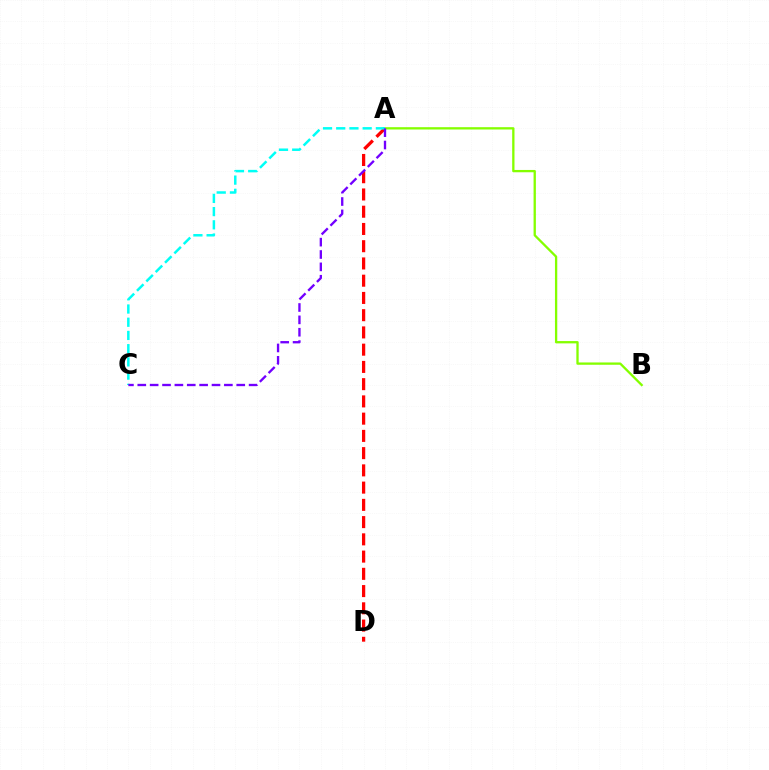{('A', 'D'): [{'color': '#ff0000', 'line_style': 'dashed', 'thickness': 2.34}], ('A', 'B'): [{'color': '#84ff00', 'line_style': 'solid', 'thickness': 1.66}], ('A', 'C'): [{'color': '#00fff6', 'line_style': 'dashed', 'thickness': 1.8}, {'color': '#7200ff', 'line_style': 'dashed', 'thickness': 1.68}]}